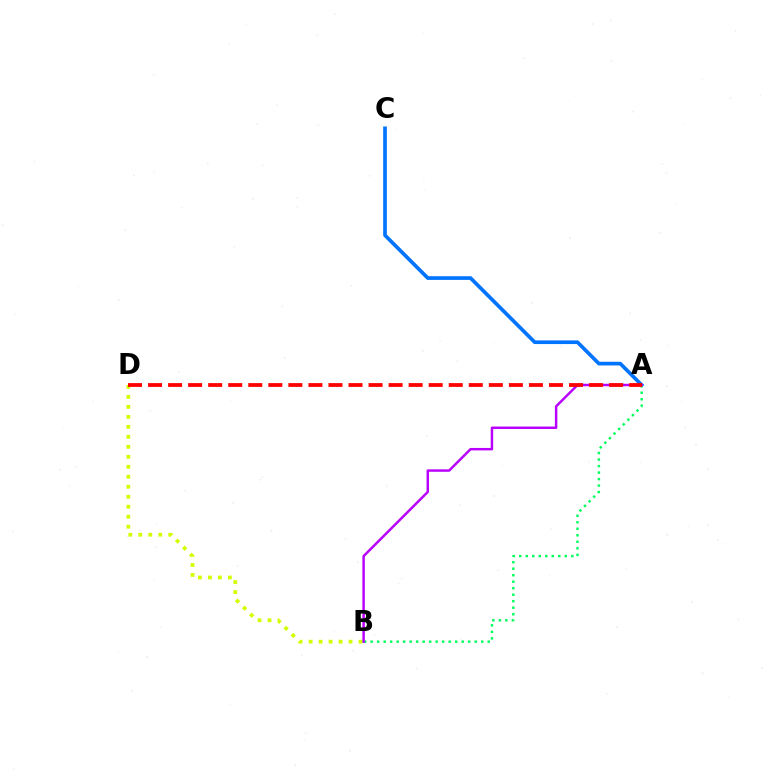{('A', 'C'): [{'color': '#0074ff', 'line_style': 'solid', 'thickness': 2.65}], ('A', 'B'): [{'color': '#00ff5c', 'line_style': 'dotted', 'thickness': 1.77}, {'color': '#b900ff', 'line_style': 'solid', 'thickness': 1.77}], ('B', 'D'): [{'color': '#d1ff00', 'line_style': 'dotted', 'thickness': 2.71}], ('A', 'D'): [{'color': '#ff0000', 'line_style': 'dashed', 'thickness': 2.72}]}